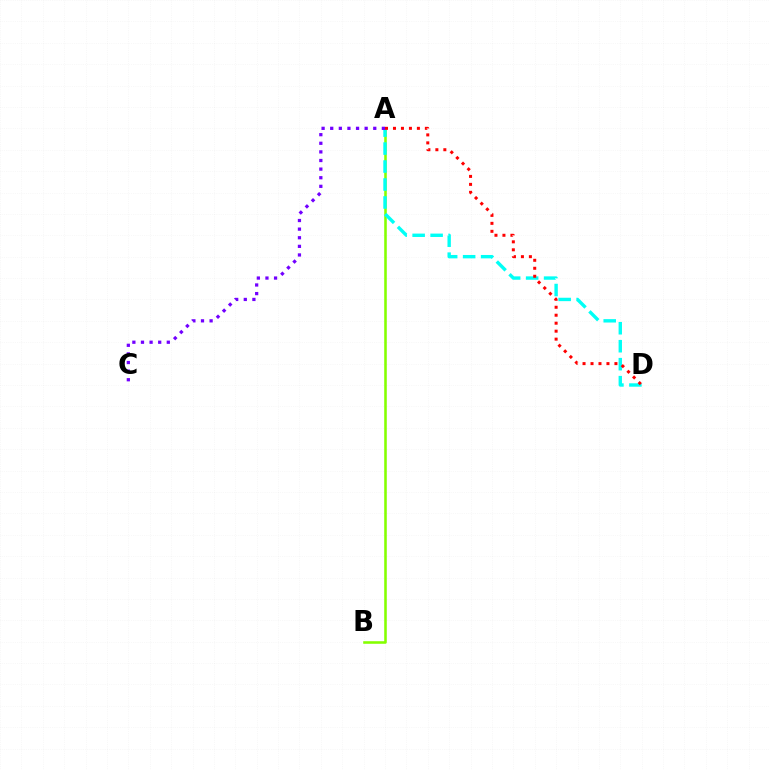{('A', 'B'): [{'color': '#84ff00', 'line_style': 'solid', 'thickness': 1.85}], ('A', 'D'): [{'color': '#00fff6', 'line_style': 'dashed', 'thickness': 2.44}, {'color': '#ff0000', 'line_style': 'dotted', 'thickness': 2.17}], ('A', 'C'): [{'color': '#7200ff', 'line_style': 'dotted', 'thickness': 2.34}]}